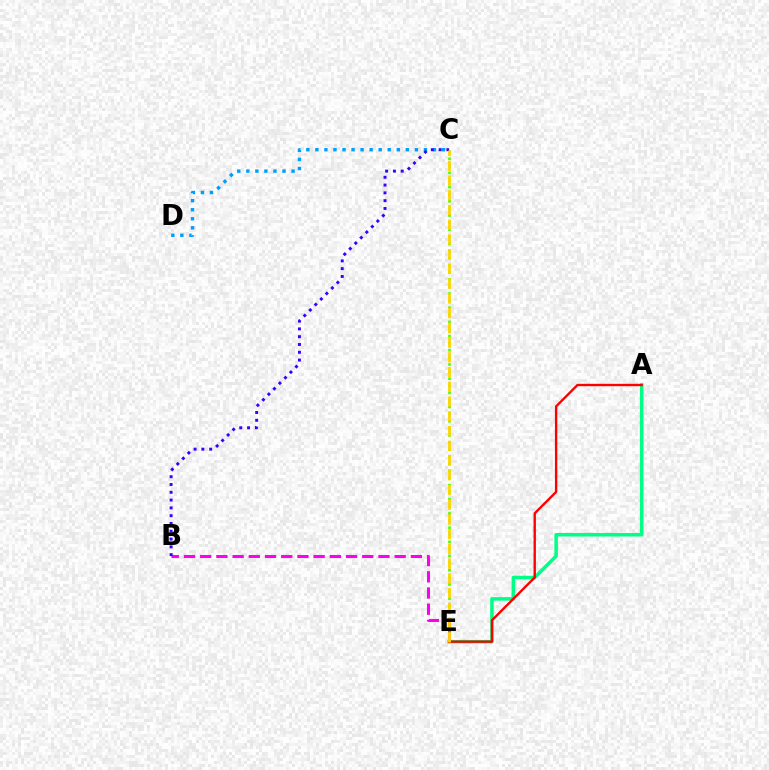{('B', 'E'): [{'color': '#ff00ed', 'line_style': 'dashed', 'thickness': 2.2}], ('A', 'E'): [{'color': '#00ff86', 'line_style': 'solid', 'thickness': 2.53}, {'color': '#ff0000', 'line_style': 'solid', 'thickness': 1.7}], ('C', 'D'): [{'color': '#009eff', 'line_style': 'dotted', 'thickness': 2.46}], ('C', 'E'): [{'color': '#4fff00', 'line_style': 'dotted', 'thickness': 1.93}, {'color': '#ffd500', 'line_style': 'dashed', 'thickness': 2.0}], ('B', 'C'): [{'color': '#3700ff', 'line_style': 'dotted', 'thickness': 2.12}]}